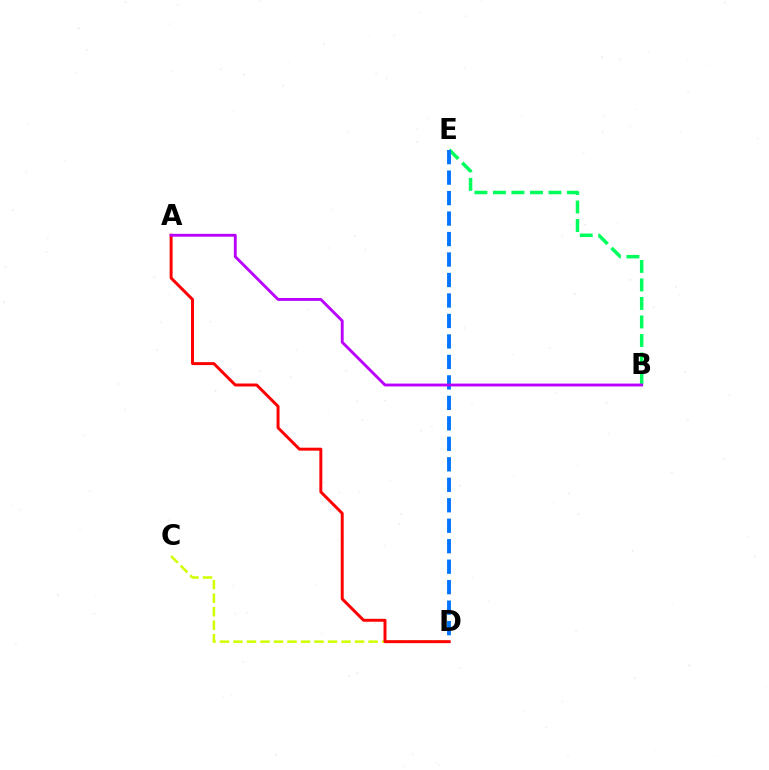{('B', 'E'): [{'color': '#00ff5c', 'line_style': 'dashed', 'thickness': 2.51}], ('C', 'D'): [{'color': '#d1ff00', 'line_style': 'dashed', 'thickness': 1.84}], ('D', 'E'): [{'color': '#0074ff', 'line_style': 'dashed', 'thickness': 2.78}], ('A', 'D'): [{'color': '#ff0000', 'line_style': 'solid', 'thickness': 2.13}], ('A', 'B'): [{'color': '#b900ff', 'line_style': 'solid', 'thickness': 2.06}]}